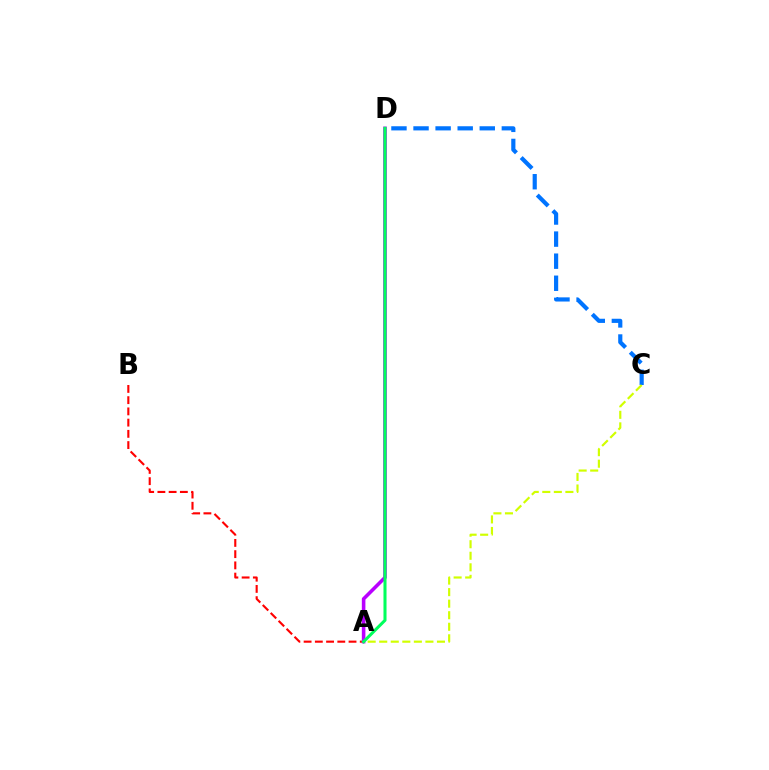{('A', 'B'): [{'color': '#ff0000', 'line_style': 'dashed', 'thickness': 1.53}], ('C', 'D'): [{'color': '#0074ff', 'line_style': 'dashed', 'thickness': 3.0}], ('A', 'C'): [{'color': '#d1ff00', 'line_style': 'dashed', 'thickness': 1.57}], ('A', 'D'): [{'color': '#b900ff', 'line_style': 'solid', 'thickness': 2.57}, {'color': '#00ff5c', 'line_style': 'solid', 'thickness': 2.19}]}